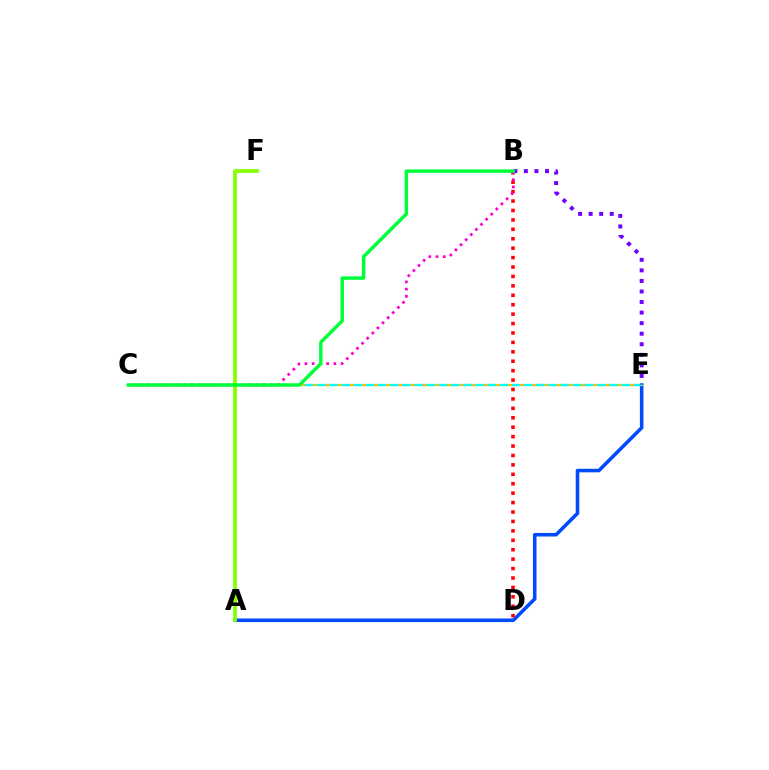{('A', 'E'): [{'color': '#004bff', 'line_style': 'solid', 'thickness': 2.56}], ('C', 'E'): [{'color': '#ffbd00', 'line_style': 'solid', 'thickness': 1.56}, {'color': '#00fff6', 'line_style': 'dashed', 'thickness': 1.65}], ('B', 'D'): [{'color': '#ff0000', 'line_style': 'dotted', 'thickness': 2.56}], ('B', 'C'): [{'color': '#ff00cf', 'line_style': 'dotted', 'thickness': 1.96}, {'color': '#00ff39', 'line_style': 'solid', 'thickness': 2.48}], ('B', 'E'): [{'color': '#7200ff', 'line_style': 'dotted', 'thickness': 2.87}], ('A', 'F'): [{'color': '#84ff00', 'line_style': 'solid', 'thickness': 2.67}]}